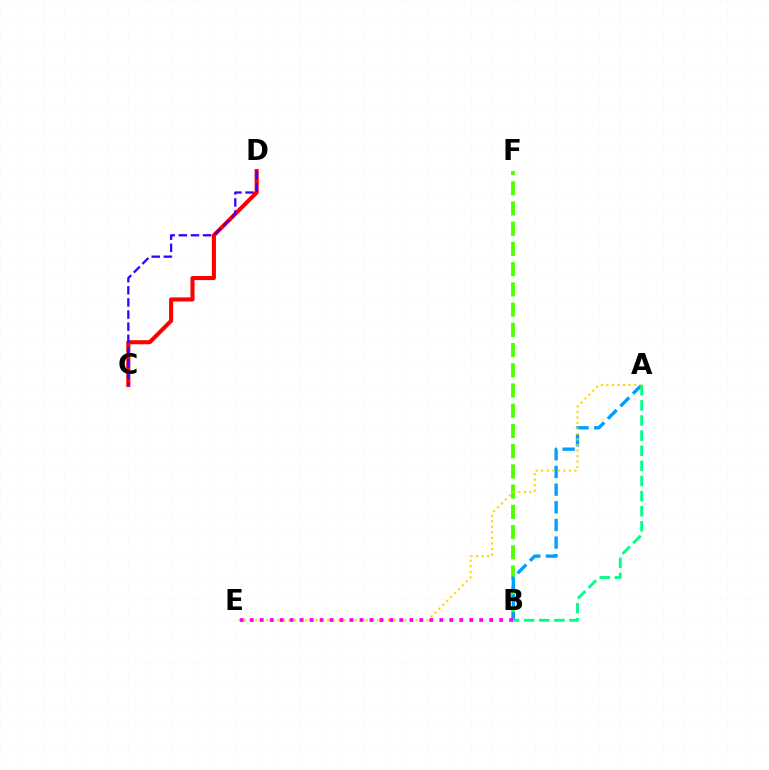{('C', 'D'): [{'color': '#ff0000', 'line_style': 'solid', 'thickness': 2.94}, {'color': '#3700ff', 'line_style': 'dashed', 'thickness': 1.65}], ('B', 'F'): [{'color': '#4fff00', 'line_style': 'dashed', 'thickness': 2.75}], ('A', 'B'): [{'color': '#009eff', 'line_style': 'dashed', 'thickness': 2.4}, {'color': '#00ff86', 'line_style': 'dashed', 'thickness': 2.05}], ('A', 'E'): [{'color': '#ffd500', 'line_style': 'dotted', 'thickness': 1.5}], ('B', 'E'): [{'color': '#ff00ed', 'line_style': 'dotted', 'thickness': 2.71}]}